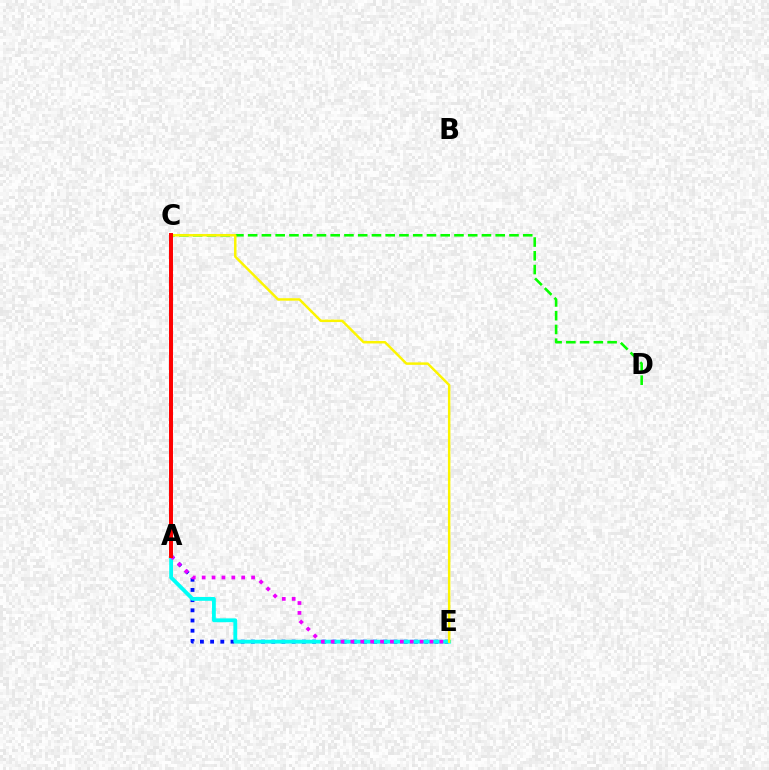{('C', 'D'): [{'color': '#08ff00', 'line_style': 'dashed', 'thickness': 1.87}], ('A', 'E'): [{'color': '#0010ff', 'line_style': 'dotted', 'thickness': 2.77}, {'color': '#00fff6', 'line_style': 'solid', 'thickness': 2.76}, {'color': '#ee00ff', 'line_style': 'dotted', 'thickness': 2.69}], ('C', 'E'): [{'color': '#fcf500', 'line_style': 'solid', 'thickness': 1.78}], ('A', 'C'): [{'color': '#ff0000', 'line_style': 'solid', 'thickness': 2.85}]}